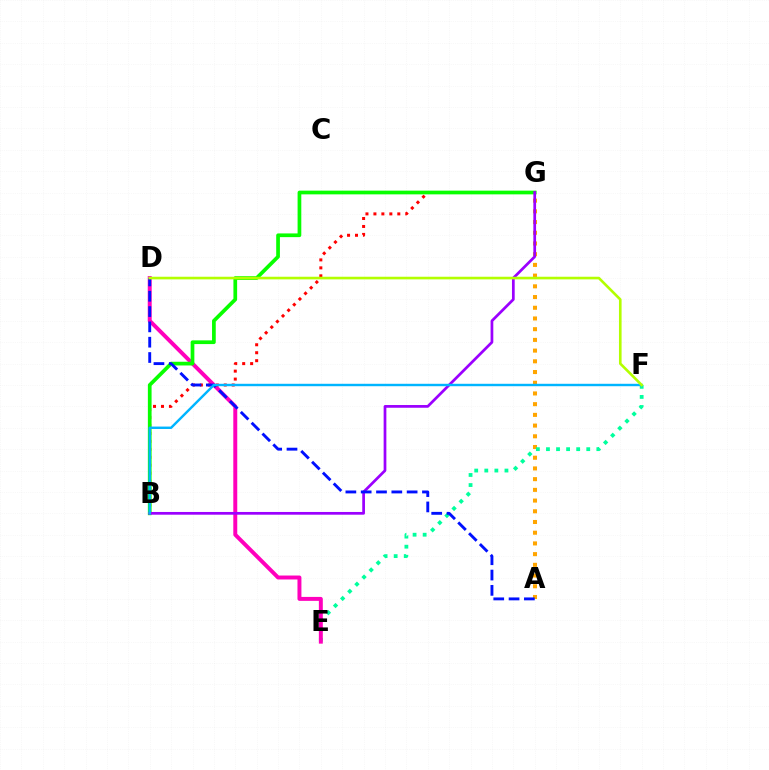{('A', 'G'): [{'color': '#ffa500', 'line_style': 'dotted', 'thickness': 2.91}], ('E', 'F'): [{'color': '#00ff9d', 'line_style': 'dotted', 'thickness': 2.74}], ('D', 'E'): [{'color': '#ff00bd', 'line_style': 'solid', 'thickness': 2.85}], ('B', 'G'): [{'color': '#ff0000', 'line_style': 'dotted', 'thickness': 2.16}, {'color': '#08ff00', 'line_style': 'solid', 'thickness': 2.67}, {'color': '#9b00ff', 'line_style': 'solid', 'thickness': 1.96}], ('A', 'D'): [{'color': '#0010ff', 'line_style': 'dashed', 'thickness': 2.08}], ('B', 'F'): [{'color': '#00b5ff', 'line_style': 'solid', 'thickness': 1.74}], ('D', 'F'): [{'color': '#b3ff00', 'line_style': 'solid', 'thickness': 1.89}]}